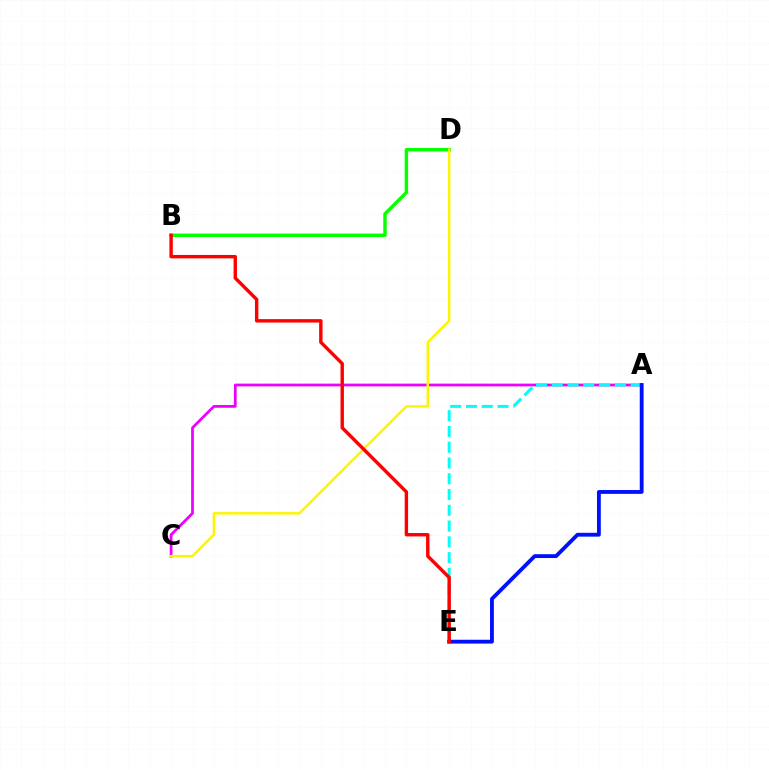{('A', 'C'): [{'color': '#ee00ff', 'line_style': 'solid', 'thickness': 1.98}], ('B', 'D'): [{'color': '#08ff00', 'line_style': 'solid', 'thickness': 2.49}], ('A', 'E'): [{'color': '#00fff6', 'line_style': 'dashed', 'thickness': 2.14}, {'color': '#0010ff', 'line_style': 'solid', 'thickness': 2.76}], ('C', 'D'): [{'color': '#fcf500', 'line_style': 'solid', 'thickness': 1.76}], ('B', 'E'): [{'color': '#ff0000', 'line_style': 'solid', 'thickness': 2.45}]}